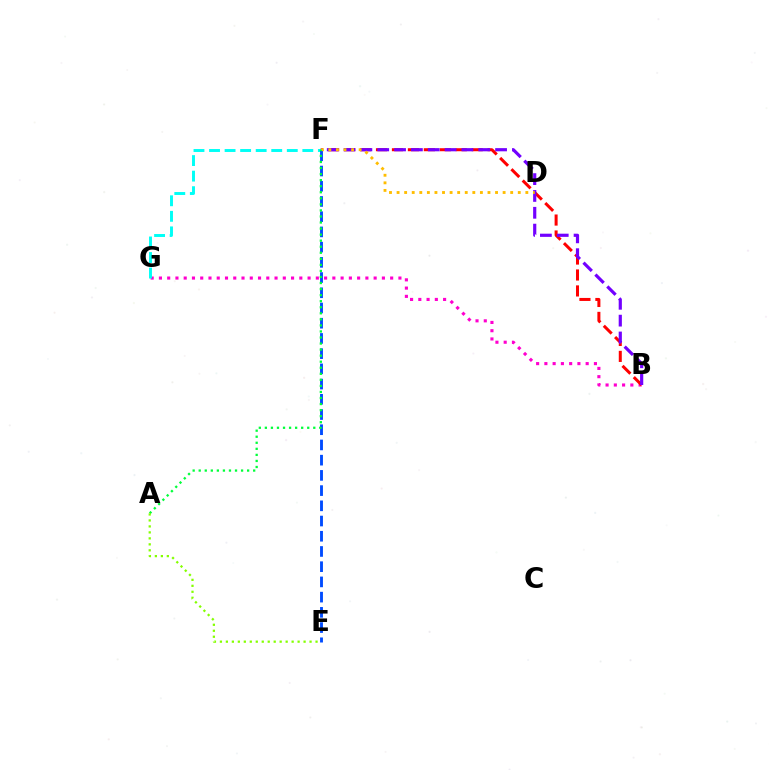{('B', 'G'): [{'color': '#ff00cf', 'line_style': 'dotted', 'thickness': 2.24}], ('B', 'F'): [{'color': '#ff0000', 'line_style': 'dashed', 'thickness': 2.17}, {'color': '#7200ff', 'line_style': 'dashed', 'thickness': 2.29}], ('F', 'G'): [{'color': '#00fff6', 'line_style': 'dashed', 'thickness': 2.11}], ('E', 'F'): [{'color': '#004bff', 'line_style': 'dashed', 'thickness': 2.07}], ('D', 'F'): [{'color': '#ffbd00', 'line_style': 'dotted', 'thickness': 2.06}], ('A', 'F'): [{'color': '#00ff39', 'line_style': 'dotted', 'thickness': 1.64}], ('A', 'E'): [{'color': '#84ff00', 'line_style': 'dotted', 'thickness': 1.62}]}